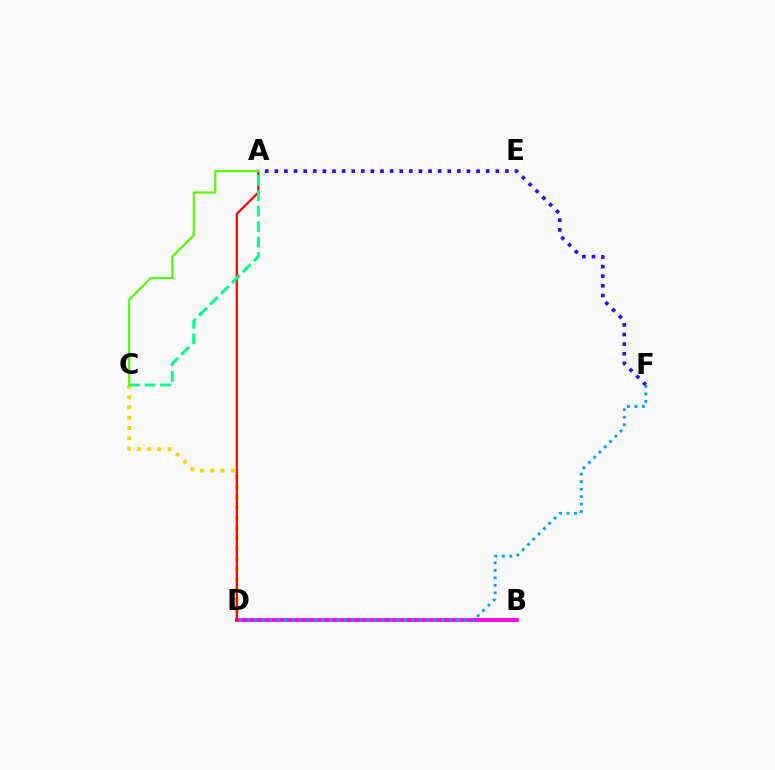{('C', 'D'): [{'color': '#ffd500', 'line_style': 'dotted', 'thickness': 2.79}], ('B', 'D'): [{'color': '#ff00ed', 'line_style': 'solid', 'thickness': 2.73}], ('A', 'D'): [{'color': '#ff0000', 'line_style': 'solid', 'thickness': 1.61}], ('A', 'F'): [{'color': '#3700ff', 'line_style': 'dotted', 'thickness': 2.61}], ('D', 'F'): [{'color': '#009eff', 'line_style': 'dotted', 'thickness': 2.03}], ('A', 'C'): [{'color': '#00ff86', 'line_style': 'dashed', 'thickness': 2.1}, {'color': '#4fff00', 'line_style': 'solid', 'thickness': 1.53}]}